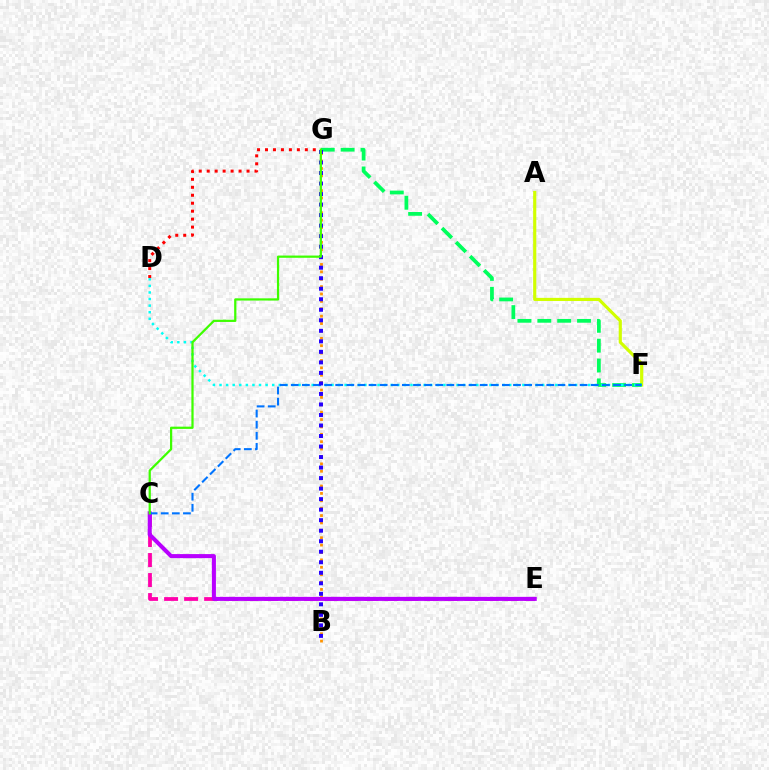{('C', 'E'): [{'color': '#ff00ac', 'line_style': 'dashed', 'thickness': 2.72}, {'color': '#b900ff', 'line_style': 'solid', 'thickness': 2.92}], ('B', 'G'): [{'color': '#ff9400', 'line_style': 'dotted', 'thickness': 2.01}, {'color': '#2500ff', 'line_style': 'dotted', 'thickness': 2.86}], ('D', 'G'): [{'color': '#ff0000', 'line_style': 'dotted', 'thickness': 2.16}], ('A', 'F'): [{'color': '#d1ff00', 'line_style': 'solid', 'thickness': 2.27}], ('F', 'G'): [{'color': '#00ff5c', 'line_style': 'dashed', 'thickness': 2.7}], ('D', 'F'): [{'color': '#00fff6', 'line_style': 'dotted', 'thickness': 1.79}], ('C', 'F'): [{'color': '#0074ff', 'line_style': 'dashed', 'thickness': 1.51}], ('C', 'G'): [{'color': '#3dff00', 'line_style': 'solid', 'thickness': 1.61}]}